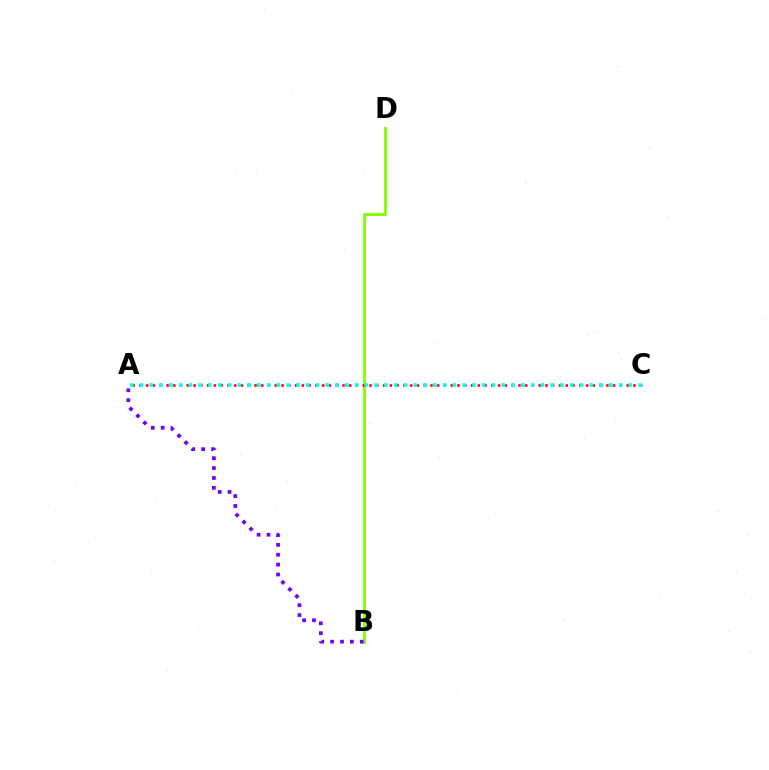{('B', 'D'): [{'color': '#84ff00', 'line_style': 'solid', 'thickness': 2.05}], ('A', 'B'): [{'color': '#7200ff', 'line_style': 'dotted', 'thickness': 2.68}], ('A', 'C'): [{'color': '#ff0000', 'line_style': 'dotted', 'thickness': 1.84}, {'color': '#00fff6', 'line_style': 'dotted', 'thickness': 2.66}]}